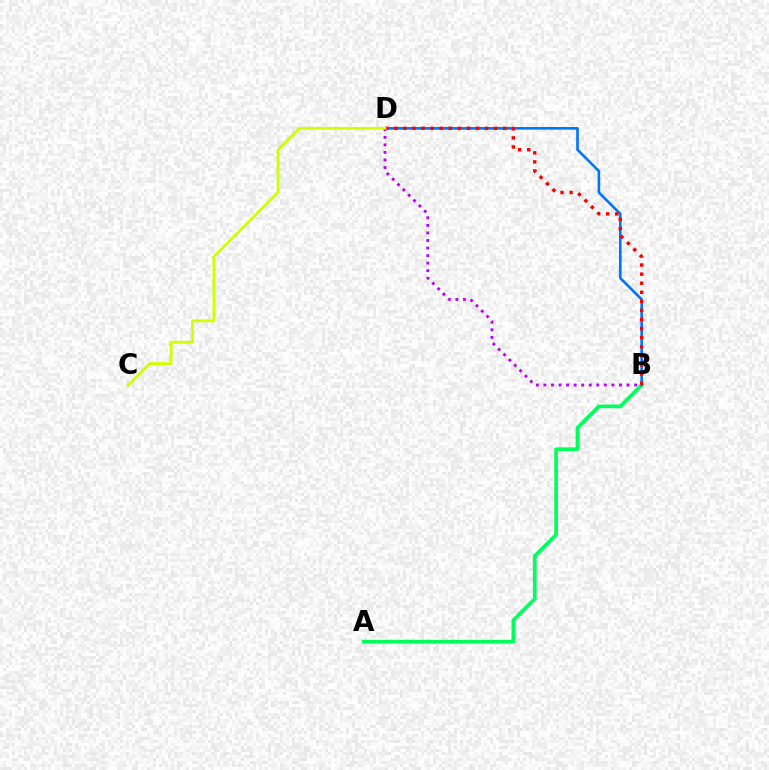{('A', 'B'): [{'color': '#00ff5c', 'line_style': 'solid', 'thickness': 2.64}], ('B', 'D'): [{'color': '#0074ff', 'line_style': 'solid', 'thickness': 1.89}, {'color': '#b900ff', 'line_style': 'dotted', 'thickness': 2.05}, {'color': '#ff0000', 'line_style': 'dotted', 'thickness': 2.47}], ('C', 'D'): [{'color': '#d1ff00', 'line_style': 'solid', 'thickness': 2.02}]}